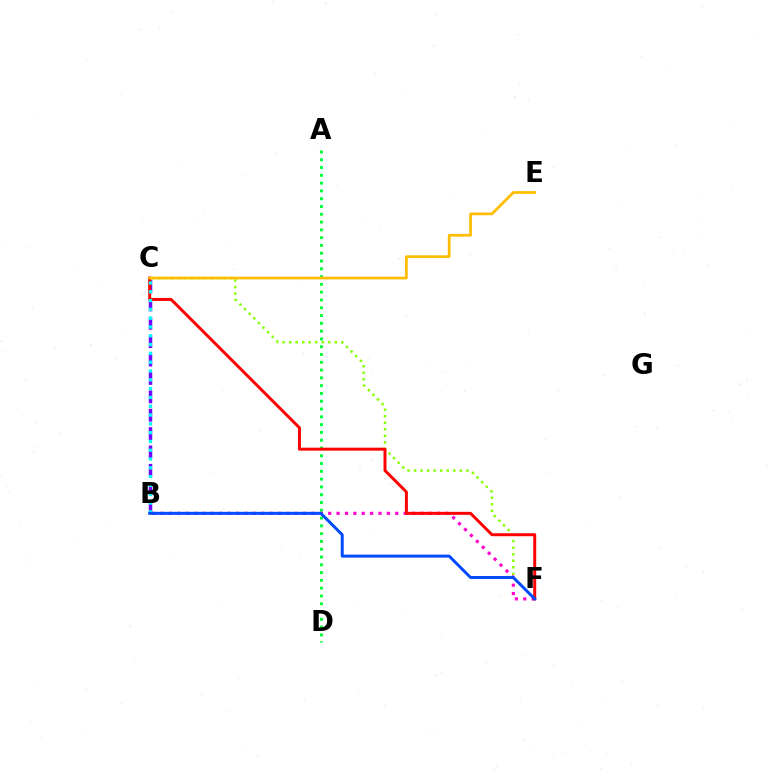{('C', 'F'): [{'color': '#84ff00', 'line_style': 'dotted', 'thickness': 1.78}, {'color': '#ff0000', 'line_style': 'solid', 'thickness': 2.15}], ('A', 'D'): [{'color': '#00ff39', 'line_style': 'dotted', 'thickness': 2.12}], ('B', 'F'): [{'color': '#ff00cf', 'line_style': 'dotted', 'thickness': 2.28}, {'color': '#004bff', 'line_style': 'solid', 'thickness': 2.14}], ('B', 'C'): [{'color': '#7200ff', 'line_style': 'dashed', 'thickness': 2.5}, {'color': '#00fff6', 'line_style': 'dotted', 'thickness': 2.39}], ('C', 'E'): [{'color': '#ffbd00', 'line_style': 'solid', 'thickness': 1.97}]}